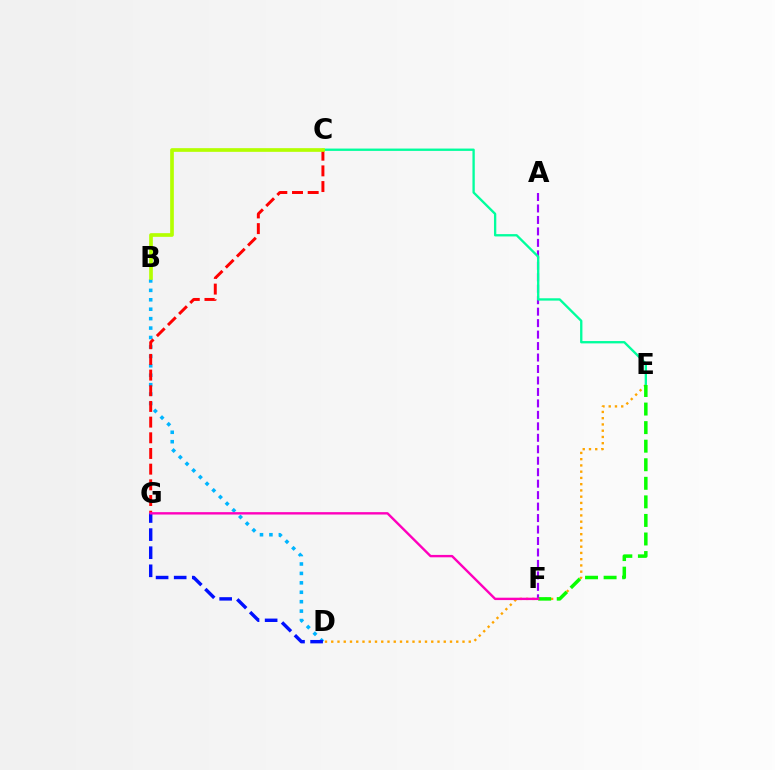{('B', 'D'): [{'color': '#00b5ff', 'line_style': 'dotted', 'thickness': 2.56}], ('D', 'E'): [{'color': '#ffa500', 'line_style': 'dotted', 'thickness': 1.7}], ('C', 'G'): [{'color': '#ff0000', 'line_style': 'dashed', 'thickness': 2.13}], ('A', 'F'): [{'color': '#9b00ff', 'line_style': 'dashed', 'thickness': 1.56}], ('C', 'E'): [{'color': '#00ff9d', 'line_style': 'solid', 'thickness': 1.68}], ('D', 'G'): [{'color': '#0010ff', 'line_style': 'dashed', 'thickness': 2.46}], ('E', 'F'): [{'color': '#08ff00', 'line_style': 'dashed', 'thickness': 2.52}], ('B', 'C'): [{'color': '#b3ff00', 'line_style': 'solid', 'thickness': 2.65}], ('F', 'G'): [{'color': '#ff00bd', 'line_style': 'solid', 'thickness': 1.72}]}